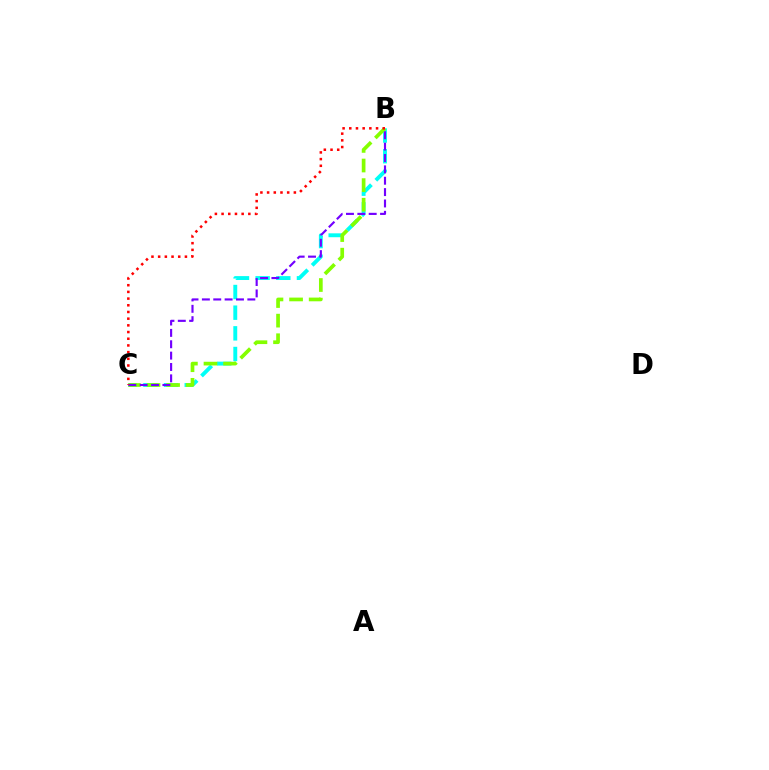{('B', 'C'): [{'color': '#00fff6', 'line_style': 'dashed', 'thickness': 2.81}, {'color': '#84ff00', 'line_style': 'dashed', 'thickness': 2.66}, {'color': '#7200ff', 'line_style': 'dashed', 'thickness': 1.54}, {'color': '#ff0000', 'line_style': 'dotted', 'thickness': 1.82}]}